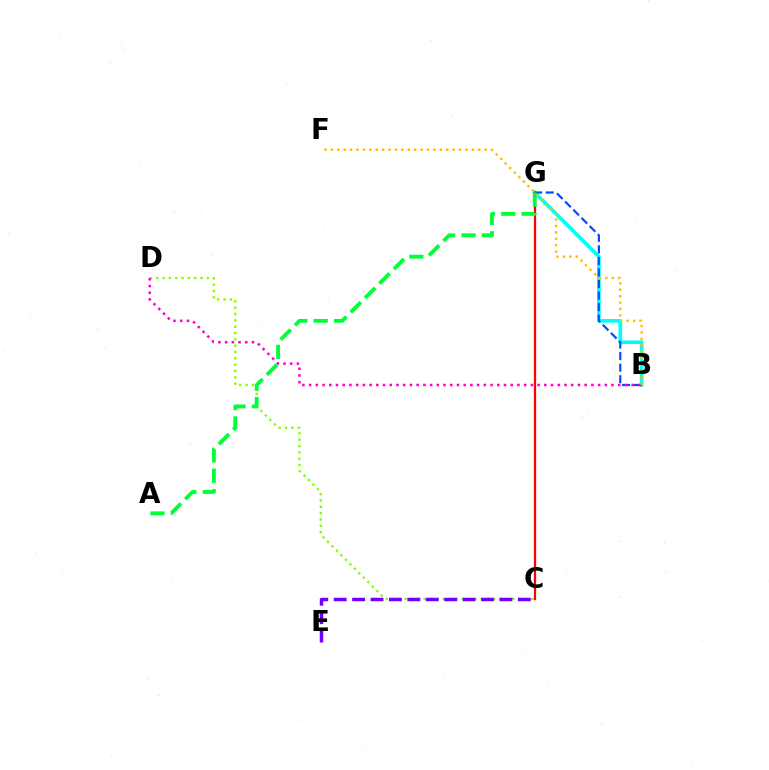{('C', 'D'): [{'color': '#84ff00', 'line_style': 'dotted', 'thickness': 1.72}], ('B', 'G'): [{'color': '#00fff6', 'line_style': 'solid', 'thickness': 2.65}, {'color': '#004bff', 'line_style': 'dashed', 'thickness': 1.57}], ('C', 'G'): [{'color': '#ff0000', 'line_style': 'solid', 'thickness': 1.63}], ('A', 'G'): [{'color': '#00ff39', 'line_style': 'dashed', 'thickness': 2.77}], ('B', 'D'): [{'color': '#ff00cf', 'line_style': 'dotted', 'thickness': 1.83}], ('C', 'E'): [{'color': '#7200ff', 'line_style': 'dashed', 'thickness': 2.5}], ('B', 'F'): [{'color': '#ffbd00', 'line_style': 'dotted', 'thickness': 1.74}]}